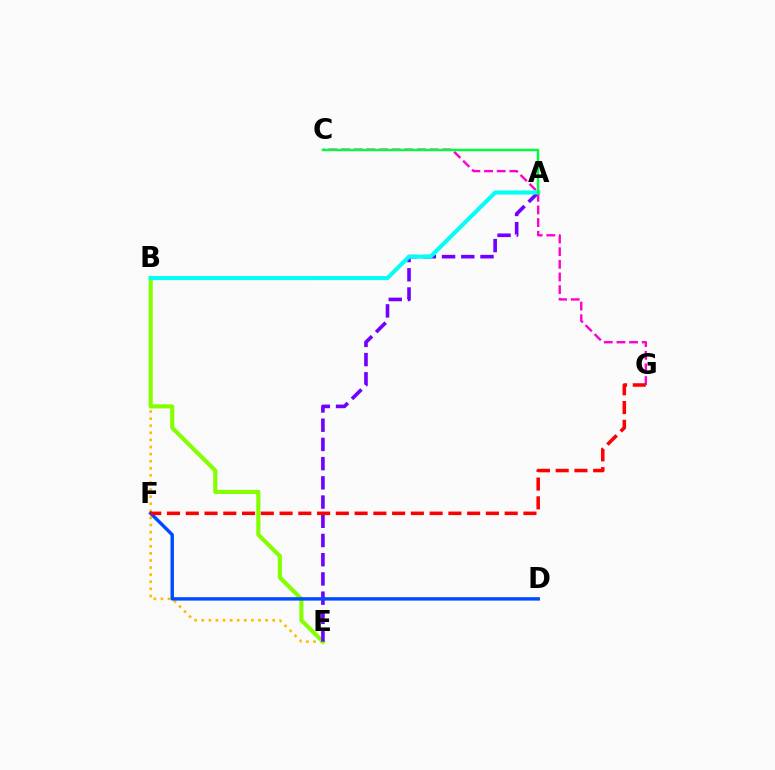{('B', 'E'): [{'color': '#ffbd00', 'line_style': 'dotted', 'thickness': 1.93}, {'color': '#84ff00', 'line_style': 'solid', 'thickness': 2.96}], ('A', 'E'): [{'color': '#7200ff', 'line_style': 'dashed', 'thickness': 2.61}], ('C', 'G'): [{'color': '#ff00cf', 'line_style': 'dashed', 'thickness': 1.72}], ('D', 'F'): [{'color': '#004bff', 'line_style': 'solid', 'thickness': 2.46}], ('A', 'B'): [{'color': '#00fff6', 'line_style': 'solid', 'thickness': 2.93}], ('A', 'C'): [{'color': '#00ff39', 'line_style': 'solid', 'thickness': 1.75}], ('F', 'G'): [{'color': '#ff0000', 'line_style': 'dashed', 'thickness': 2.55}]}